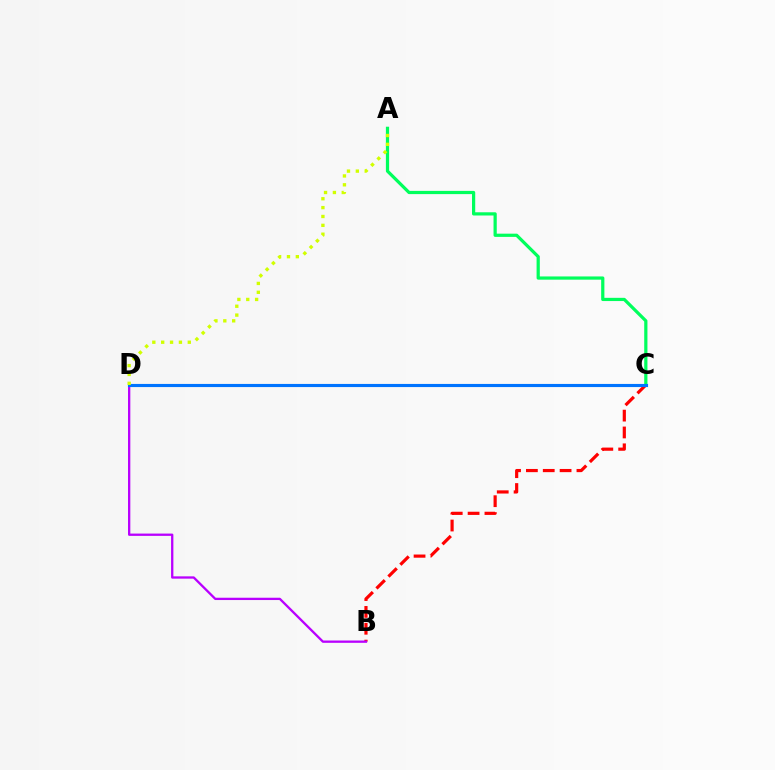{('B', 'C'): [{'color': '#ff0000', 'line_style': 'dashed', 'thickness': 2.29}], ('A', 'C'): [{'color': '#00ff5c', 'line_style': 'solid', 'thickness': 2.32}], ('B', 'D'): [{'color': '#b900ff', 'line_style': 'solid', 'thickness': 1.66}], ('C', 'D'): [{'color': '#0074ff', 'line_style': 'solid', 'thickness': 2.26}], ('A', 'D'): [{'color': '#d1ff00', 'line_style': 'dotted', 'thickness': 2.41}]}